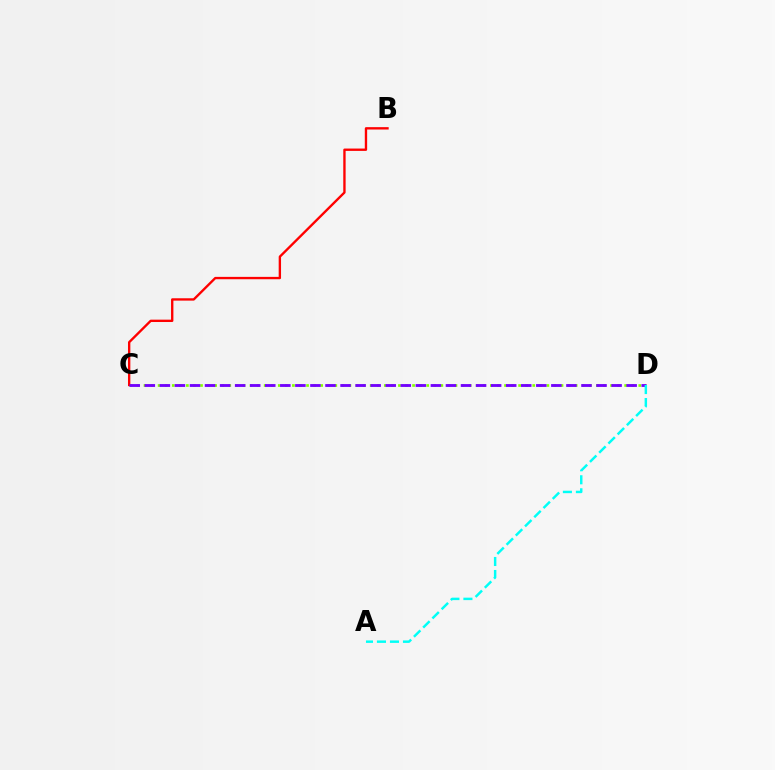{('C', 'D'): [{'color': '#84ff00', 'line_style': 'dotted', 'thickness': 1.92}, {'color': '#7200ff', 'line_style': 'dashed', 'thickness': 2.05}], ('B', 'C'): [{'color': '#ff0000', 'line_style': 'solid', 'thickness': 1.7}], ('A', 'D'): [{'color': '#00fff6', 'line_style': 'dashed', 'thickness': 1.77}]}